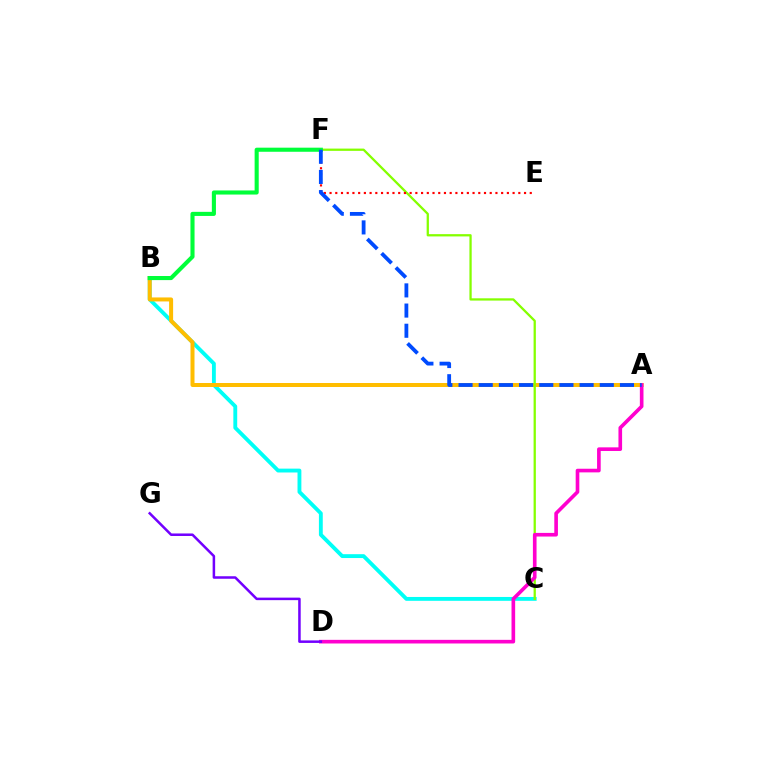{('B', 'C'): [{'color': '#00fff6', 'line_style': 'solid', 'thickness': 2.78}], ('A', 'B'): [{'color': '#ffbd00', 'line_style': 'solid', 'thickness': 2.88}], ('C', 'F'): [{'color': '#84ff00', 'line_style': 'solid', 'thickness': 1.64}], ('E', 'F'): [{'color': '#ff0000', 'line_style': 'dotted', 'thickness': 1.55}], ('A', 'D'): [{'color': '#ff00cf', 'line_style': 'solid', 'thickness': 2.62}], ('D', 'G'): [{'color': '#7200ff', 'line_style': 'solid', 'thickness': 1.81}], ('B', 'F'): [{'color': '#00ff39', 'line_style': 'solid', 'thickness': 2.95}], ('A', 'F'): [{'color': '#004bff', 'line_style': 'dashed', 'thickness': 2.74}]}